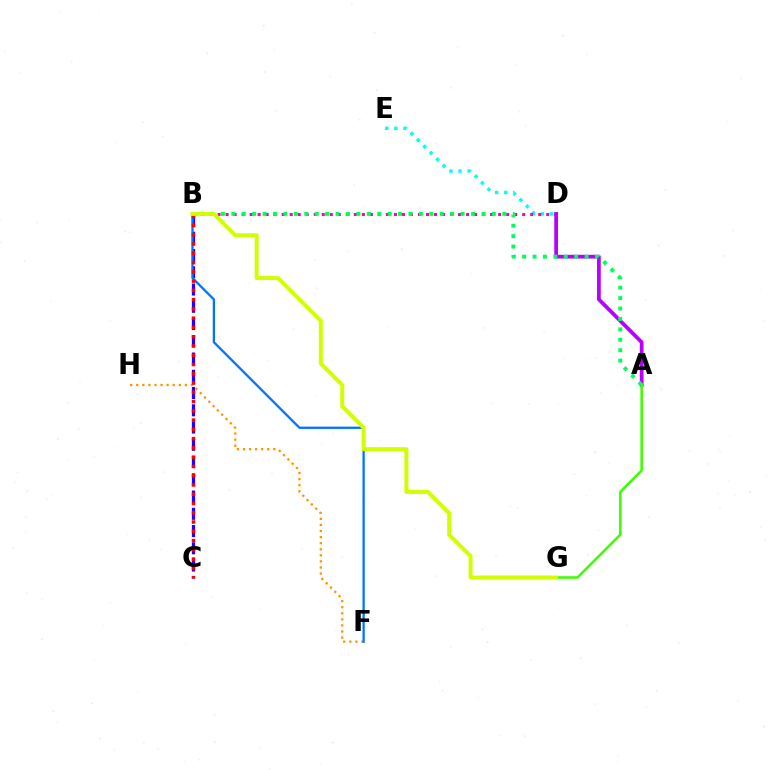{('B', 'C'): [{'color': '#2500ff', 'line_style': 'dashed', 'thickness': 2.34}, {'color': '#ff0000', 'line_style': 'dotted', 'thickness': 2.52}], ('F', 'H'): [{'color': '#ff9400', 'line_style': 'dotted', 'thickness': 1.65}], ('D', 'E'): [{'color': '#00fff6', 'line_style': 'dotted', 'thickness': 2.47}], ('B', 'D'): [{'color': '#ff00ac', 'line_style': 'dotted', 'thickness': 2.18}], ('B', 'F'): [{'color': '#0074ff', 'line_style': 'solid', 'thickness': 1.65}], ('A', 'D'): [{'color': '#b900ff', 'line_style': 'solid', 'thickness': 2.7}], ('A', 'G'): [{'color': '#3dff00', 'line_style': 'solid', 'thickness': 1.84}], ('A', 'B'): [{'color': '#00ff5c', 'line_style': 'dotted', 'thickness': 2.83}], ('B', 'G'): [{'color': '#d1ff00', 'line_style': 'solid', 'thickness': 2.86}]}